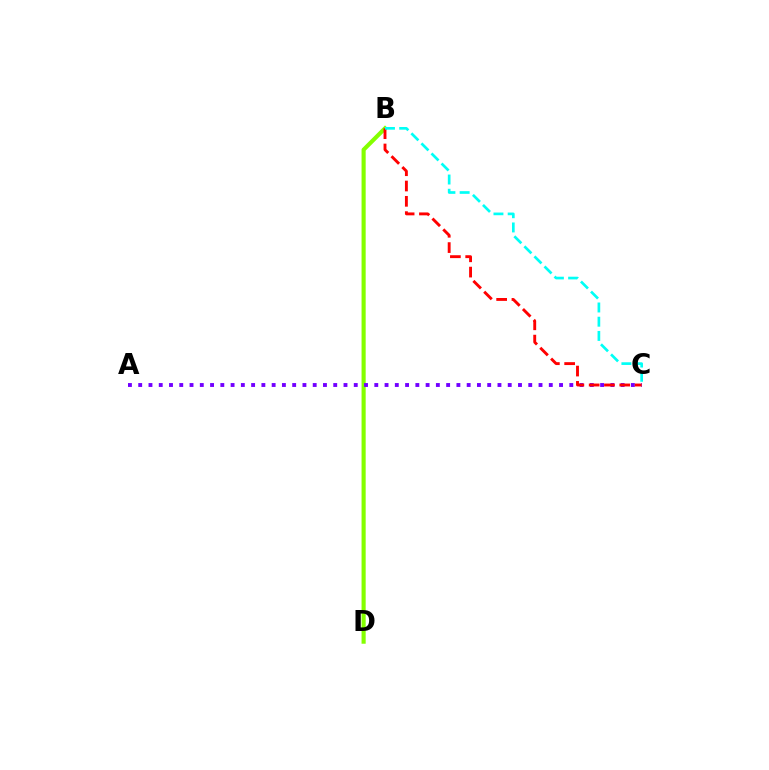{('B', 'D'): [{'color': '#84ff00', 'line_style': 'solid', 'thickness': 2.97}], ('A', 'C'): [{'color': '#7200ff', 'line_style': 'dotted', 'thickness': 2.79}], ('B', 'C'): [{'color': '#ff0000', 'line_style': 'dashed', 'thickness': 2.08}, {'color': '#00fff6', 'line_style': 'dashed', 'thickness': 1.93}]}